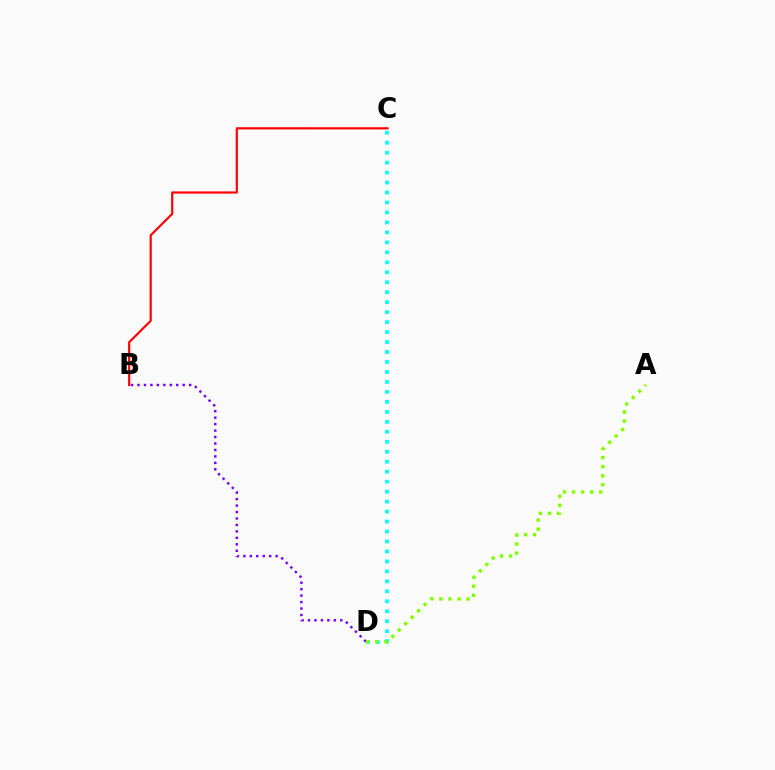{('B', 'D'): [{'color': '#7200ff', 'line_style': 'dotted', 'thickness': 1.75}], ('C', 'D'): [{'color': '#00fff6', 'line_style': 'dotted', 'thickness': 2.71}], ('A', 'D'): [{'color': '#84ff00', 'line_style': 'dotted', 'thickness': 2.47}], ('B', 'C'): [{'color': '#ff0000', 'line_style': 'solid', 'thickness': 1.57}]}